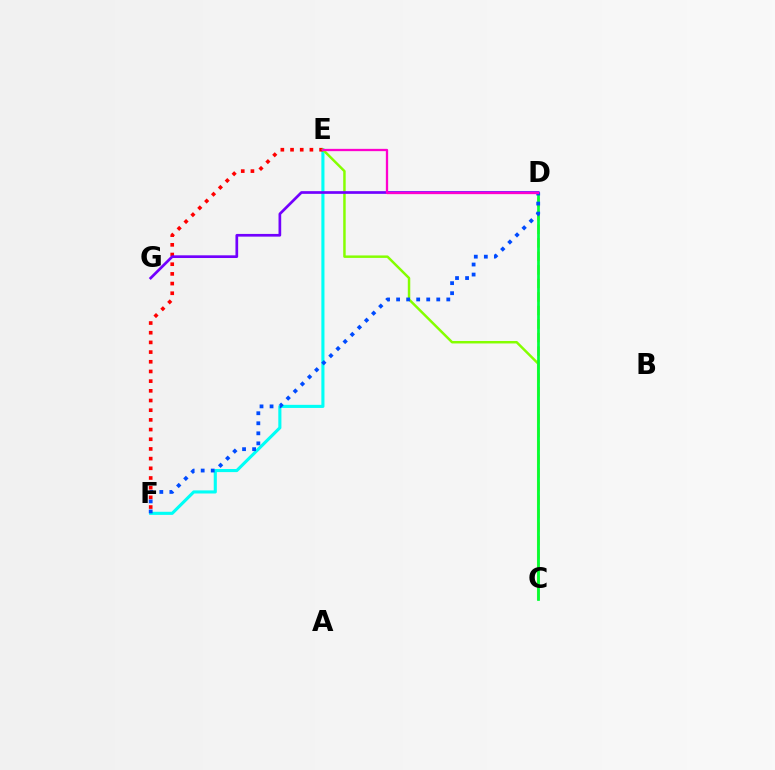{('E', 'F'): [{'color': '#00fff6', 'line_style': 'solid', 'thickness': 2.23}, {'color': '#ff0000', 'line_style': 'dotted', 'thickness': 2.63}], ('C', 'E'): [{'color': '#84ff00', 'line_style': 'solid', 'thickness': 1.78}], ('C', 'D'): [{'color': '#ffbd00', 'line_style': 'dashed', 'thickness': 1.84}, {'color': '#00ff39', 'line_style': 'solid', 'thickness': 1.96}], ('D', 'F'): [{'color': '#004bff', 'line_style': 'dotted', 'thickness': 2.73}], ('D', 'G'): [{'color': '#7200ff', 'line_style': 'solid', 'thickness': 1.94}], ('D', 'E'): [{'color': '#ff00cf', 'line_style': 'solid', 'thickness': 1.65}]}